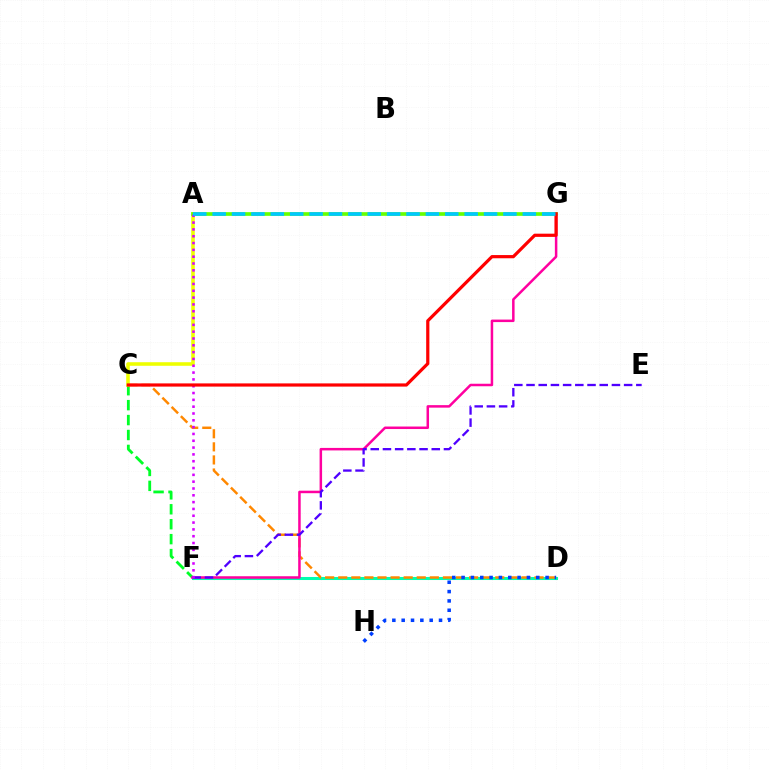{('C', 'F'): [{'color': '#00ff27', 'line_style': 'dashed', 'thickness': 2.03}], ('D', 'F'): [{'color': '#00ffaf', 'line_style': 'solid', 'thickness': 2.19}], ('C', 'D'): [{'color': '#ff8800', 'line_style': 'dashed', 'thickness': 1.78}], ('F', 'G'): [{'color': '#ff00a0', 'line_style': 'solid', 'thickness': 1.8}], ('A', 'C'): [{'color': '#eeff00', 'line_style': 'solid', 'thickness': 2.57}], ('E', 'F'): [{'color': '#4f00ff', 'line_style': 'dashed', 'thickness': 1.66}], ('A', 'G'): [{'color': '#66ff00', 'line_style': 'solid', 'thickness': 2.65}, {'color': '#00c7ff', 'line_style': 'dashed', 'thickness': 2.63}], ('A', 'F'): [{'color': '#d600ff', 'line_style': 'dotted', 'thickness': 1.85}], ('D', 'H'): [{'color': '#003fff', 'line_style': 'dotted', 'thickness': 2.54}], ('C', 'G'): [{'color': '#ff0000', 'line_style': 'solid', 'thickness': 2.31}]}